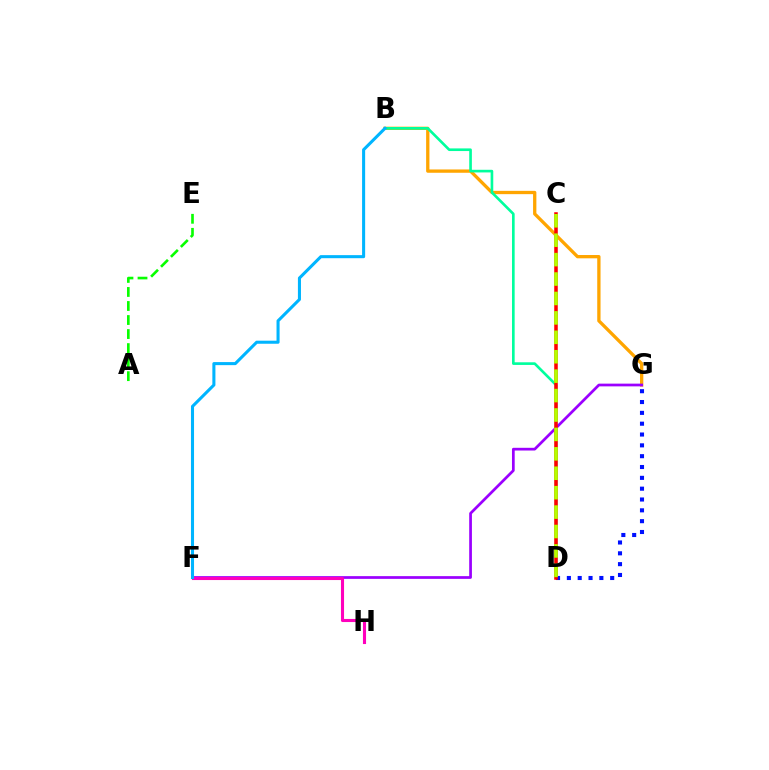{('B', 'G'): [{'color': '#ffa500', 'line_style': 'solid', 'thickness': 2.38}], ('A', 'E'): [{'color': '#08ff00', 'line_style': 'dashed', 'thickness': 1.91}], ('B', 'D'): [{'color': '#00ff9d', 'line_style': 'solid', 'thickness': 1.9}], ('F', 'G'): [{'color': '#9b00ff', 'line_style': 'solid', 'thickness': 1.96}], ('D', 'G'): [{'color': '#0010ff', 'line_style': 'dotted', 'thickness': 2.94}], ('C', 'D'): [{'color': '#ff0000', 'line_style': 'solid', 'thickness': 2.55}, {'color': '#b3ff00', 'line_style': 'dashed', 'thickness': 2.64}], ('F', 'H'): [{'color': '#ff00bd', 'line_style': 'solid', 'thickness': 2.23}], ('B', 'F'): [{'color': '#00b5ff', 'line_style': 'solid', 'thickness': 2.2}]}